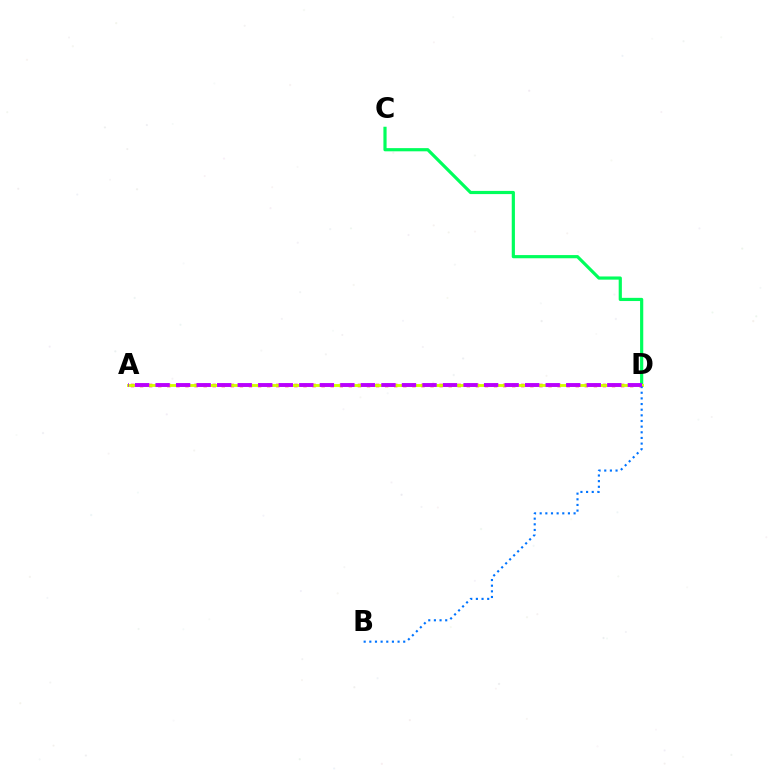{('A', 'D'): [{'color': '#ff0000', 'line_style': 'dotted', 'thickness': 2.47}, {'color': '#d1ff00', 'line_style': 'solid', 'thickness': 2.06}, {'color': '#b900ff', 'line_style': 'dashed', 'thickness': 2.79}], ('C', 'D'): [{'color': '#00ff5c', 'line_style': 'solid', 'thickness': 2.29}], ('B', 'D'): [{'color': '#0074ff', 'line_style': 'dotted', 'thickness': 1.53}]}